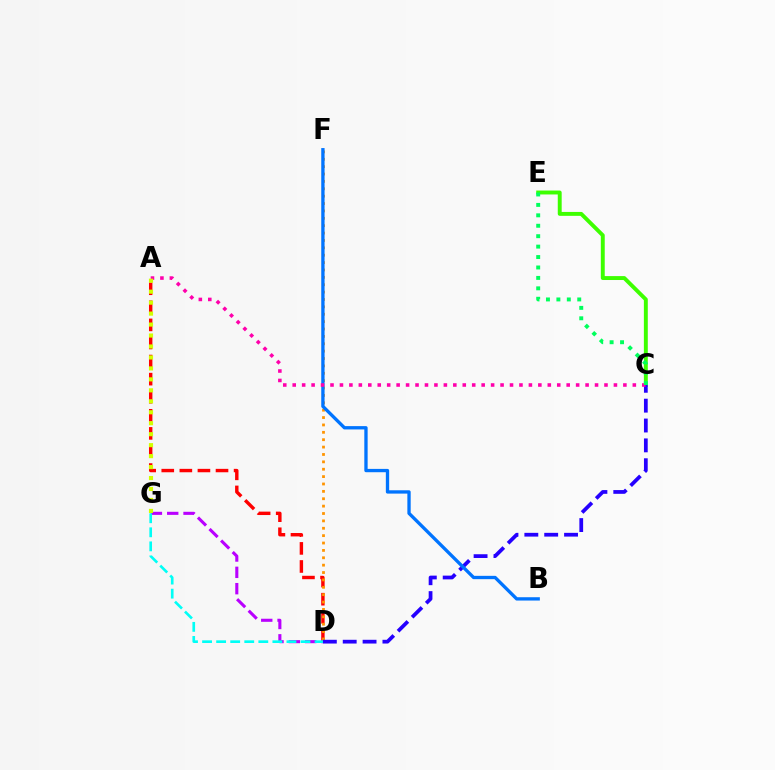{('C', 'E'): [{'color': '#3dff00', 'line_style': 'solid', 'thickness': 2.82}, {'color': '#00ff5c', 'line_style': 'dotted', 'thickness': 2.83}], ('A', 'D'): [{'color': '#ff0000', 'line_style': 'dashed', 'thickness': 2.46}], ('D', 'G'): [{'color': '#b900ff', 'line_style': 'dashed', 'thickness': 2.22}, {'color': '#00fff6', 'line_style': 'dashed', 'thickness': 1.91}], ('D', 'F'): [{'color': '#ff9400', 'line_style': 'dotted', 'thickness': 2.01}], ('C', 'D'): [{'color': '#2500ff', 'line_style': 'dashed', 'thickness': 2.7}], ('B', 'F'): [{'color': '#0074ff', 'line_style': 'solid', 'thickness': 2.39}], ('A', 'C'): [{'color': '#ff00ac', 'line_style': 'dotted', 'thickness': 2.57}], ('A', 'G'): [{'color': '#d1ff00', 'line_style': 'dotted', 'thickness': 2.98}]}